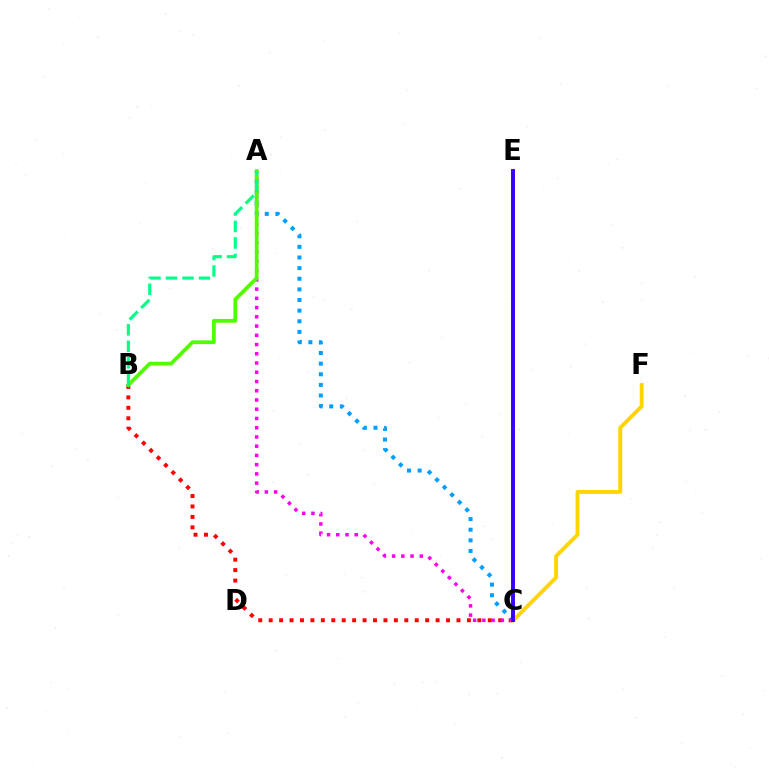{('B', 'C'): [{'color': '#ff0000', 'line_style': 'dotted', 'thickness': 2.83}], ('A', 'C'): [{'color': '#009eff', 'line_style': 'dotted', 'thickness': 2.89}, {'color': '#ff00ed', 'line_style': 'dotted', 'thickness': 2.51}], ('A', 'B'): [{'color': '#4fff00', 'line_style': 'solid', 'thickness': 2.71}, {'color': '#00ff86', 'line_style': 'dashed', 'thickness': 2.24}], ('C', 'F'): [{'color': '#ffd500', 'line_style': 'solid', 'thickness': 2.8}], ('C', 'E'): [{'color': '#3700ff', 'line_style': 'solid', 'thickness': 2.82}]}